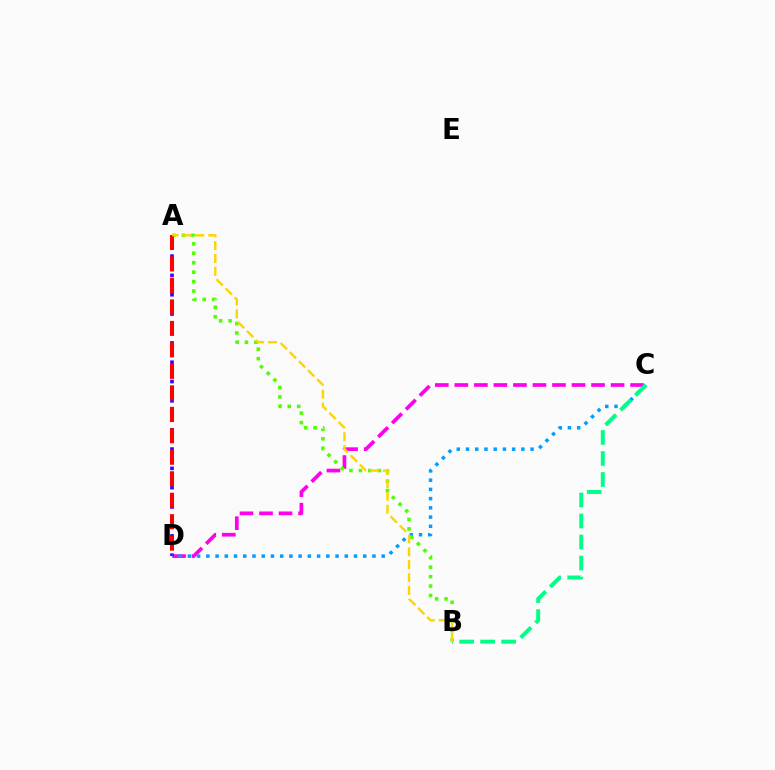{('C', 'D'): [{'color': '#ff00ed', 'line_style': 'dashed', 'thickness': 2.65}, {'color': '#009eff', 'line_style': 'dotted', 'thickness': 2.51}], ('A', 'D'): [{'color': '#3700ff', 'line_style': 'dotted', 'thickness': 2.62}, {'color': '#ff0000', 'line_style': 'dashed', 'thickness': 2.92}], ('A', 'B'): [{'color': '#4fff00', 'line_style': 'dotted', 'thickness': 2.57}, {'color': '#ffd500', 'line_style': 'dashed', 'thickness': 1.75}], ('B', 'C'): [{'color': '#00ff86', 'line_style': 'dashed', 'thickness': 2.85}]}